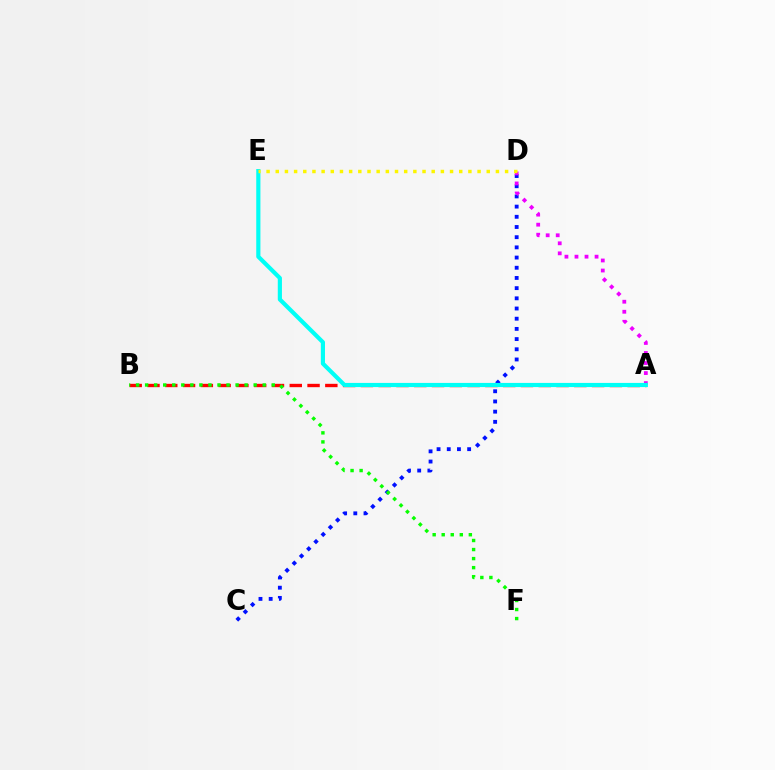{('C', 'D'): [{'color': '#0010ff', 'line_style': 'dotted', 'thickness': 2.77}], ('A', 'D'): [{'color': '#ee00ff', 'line_style': 'dotted', 'thickness': 2.73}], ('A', 'B'): [{'color': '#ff0000', 'line_style': 'dashed', 'thickness': 2.42}], ('A', 'E'): [{'color': '#00fff6', 'line_style': 'solid', 'thickness': 2.99}], ('B', 'F'): [{'color': '#08ff00', 'line_style': 'dotted', 'thickness': 2.46}], ('D', 'E'): [{'color': '#fcf500', 'line_style': 'dotted', 'thickness': 2.49}]}